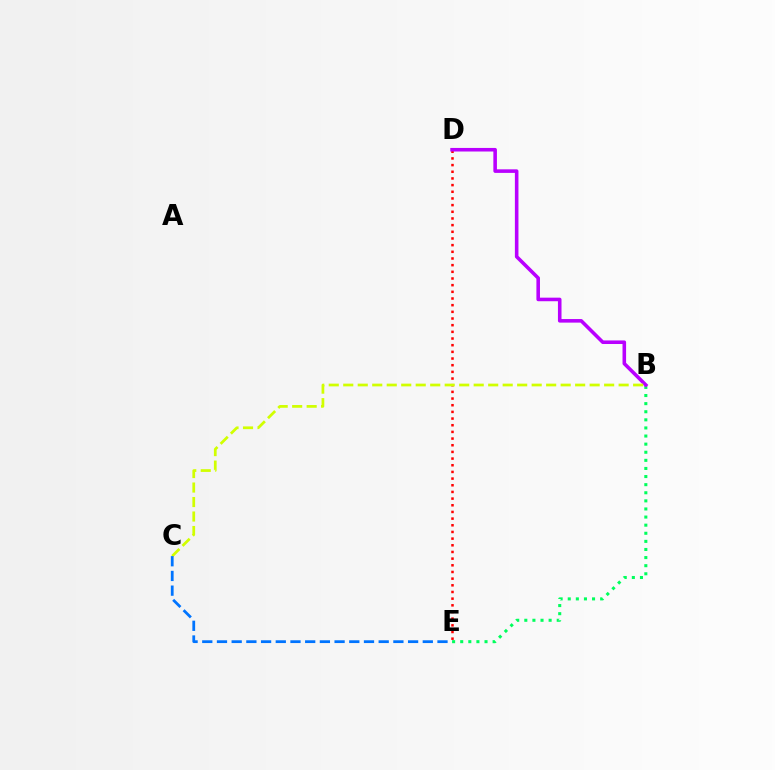{('B', 'E'): [{'color': '#00ff5c', 'line_style': 'dotted', 'thickness': 2.2}], ('D', 'E'): [{'color': '#ff0000', 'line_style': 'dotted', 'thickness': 1.81}], ('B', 'D'): [{'color': '#b900ff', 'line_style': 'solid', 'thickness': 2.57}], ('B', 'C'): [{'color': '#d1ff00', 'line_style': 'dashed', 'thickness': 1.97}], ('C', 'E'): [{'color': '#0074ff', 'line_style': 'dashed', 'thickness': 2.0}]}